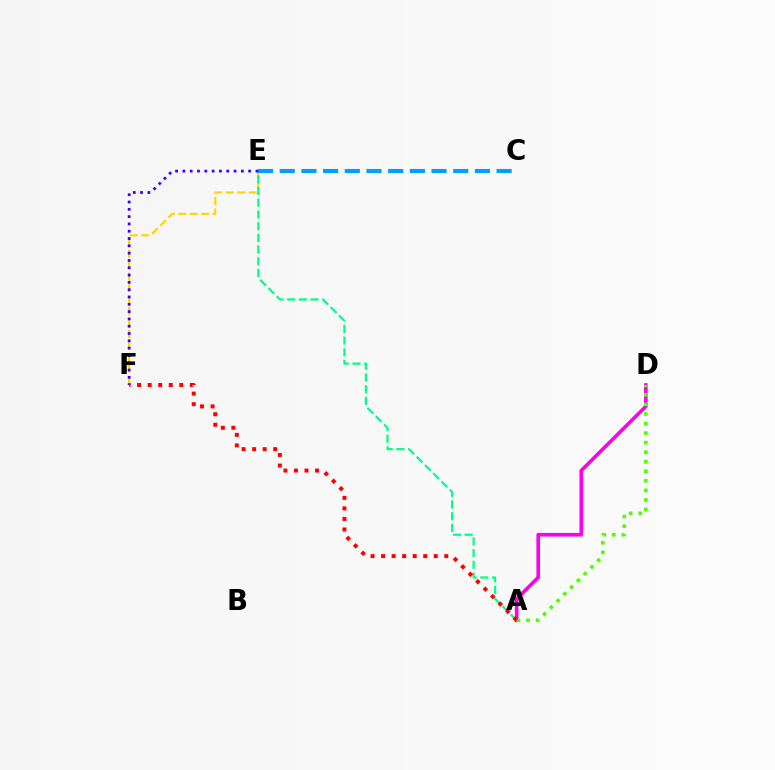{('E', 'F'): [{'color': '#ffd500', 'line_style': 'dashed', 'thickness': 1.56}, {'color': '#3700ff', 'line_style': 'dotted', 'thickness': 1.99}], ('C', 'E'): [{'color': '#009eff', 'line_style': 'dashed', 'thickness': 2.95}], ('A', 'D'): [{'color': '#ff00ed', 'line_style': 'solid', 'thickness': 2.6}, {'color': '#4fff00', 'line_style': 'dotted', 'thickness': 2.59}], ('A', 'E'): [{'color': '#00ff86', 'line_style': 'dashed', 'thickness': 1.59}], ('A', 'F'): [{'color': '#ff0000', 'line_style': 'dotted', 'thickness': 2.86}]}